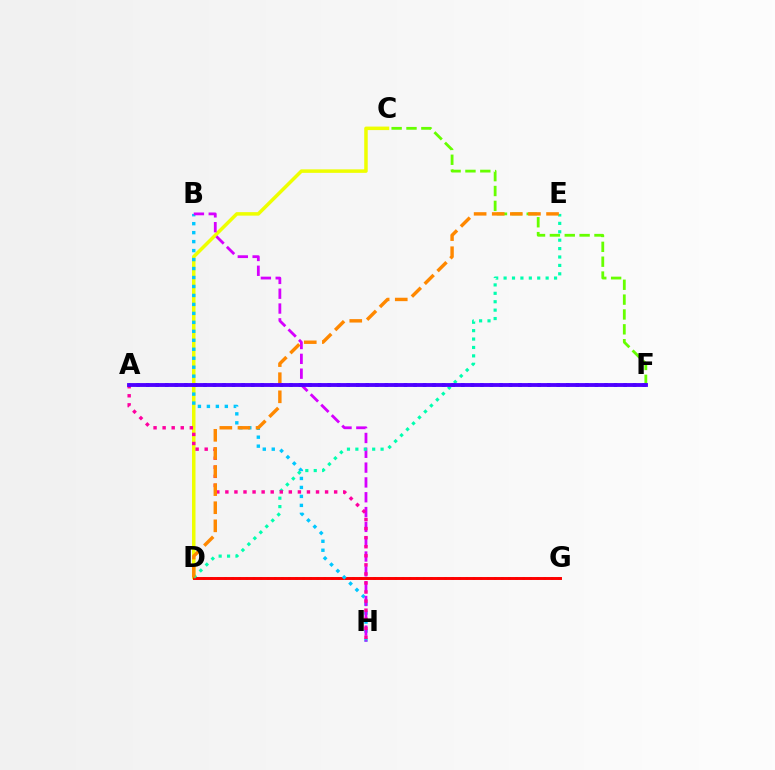{('D', 'G'): [{'color': '#00ff27', 'line_style': 'dotted', 'thickness': 1.93}, {'color': '#ff0000', 'line_style': 'solid', 'thickness': 2.12}], ('C', 'D'): [{'color': '#eeff00', 'line_style': 'solid', 'thickness': 2.52}], ('C', 'F'): [{'color': '#66ff00', 'line_style': 'dashed', 'thickness': 2.02}], ('B', 'H'): [{'color': '#00c7ff', 'line_style': 'dotted', 'thickness': 2.44}, {'color': '#d600ff', 'line_style': 'dashed', 'thickness': 2.01}], ('D', 'E'): [{'color': '#00ffaf', 'line_style': 'dotted', 'thickness': 2.28}, {'color': '#ff8800', 'line_style': 'dashed', 'thickness': 2.46}], ('A', 'H'): [{'color': '#ff00a0', 'line_style': 'dotted', 'thickness': 2.46}], ('A', 'F'): [{'color': '#003fff', 'line_style': 'dotted', 'thickness': 2.59}, {'color': '#4f00ff', 'line_style': 'solid', 'thickness': 2.77}]}